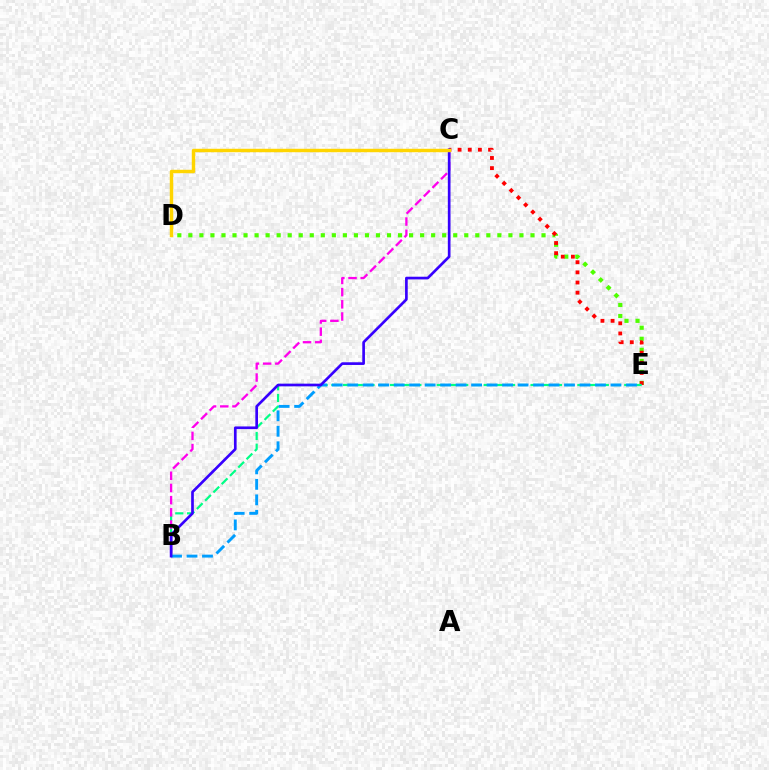{('D', 'E'): [{'color': '#4fff00', 'line_style': 'dotted', 'thickness': 3.0}], ('C', 'E'): [{'color': '#ff0000', 'line_style': 'dotted', 'thickness': 2.76}], ('B', 'E'): [{'color': '#00ff86', 'line_style': 'dashed', 'thickness': 1.59}, {'color': '#009eff', 'line_style': 'dashed', 'thickness': 2.1}], ('B', 'C'): [{'color': '#ff00ed', 'line_style': 'dashed', 'thickness': 1.66}, {'color': '#3700ff', 'line_style': 'solid', 'thickness': 1.93}], ('C', 'D'): [{'color': '#ffd500', 'line_style': 'solid', 'thickness': 2.48}]}